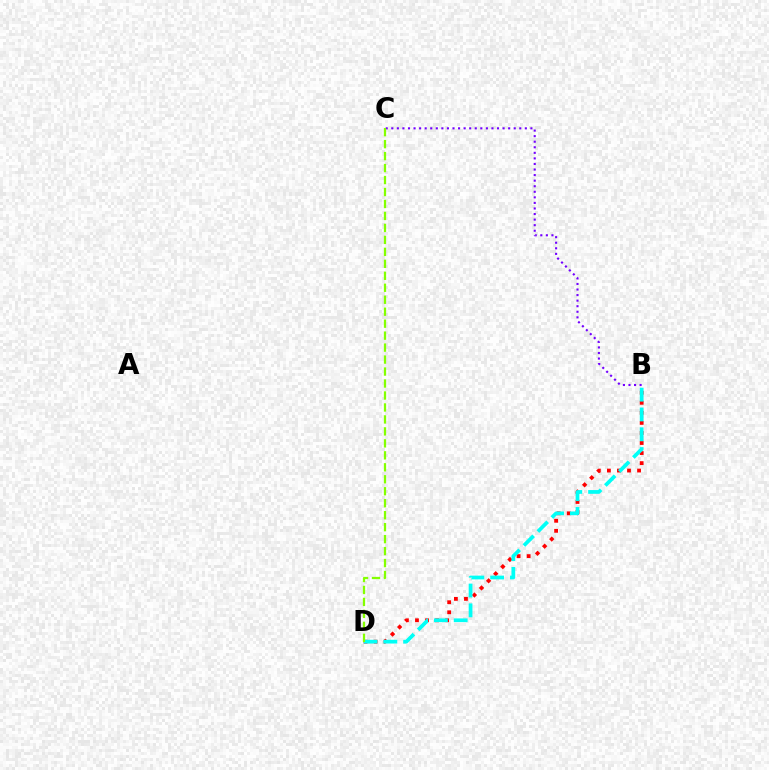{('B', 'C'): [{'color': '#7200ff', 'line_style': 'dotted', 'thickness': 1.51}], ('B', 'D'): [{'color': '#ff0000', 'line_style': 'dotted', 'thickness': 2.73}, {'color': '#00fff6', 'line_style': 'dashed', 'thickness': 2.69}], ('C', 'D'): [{'color': '#84ff00', 'line_style': 'dashed', 'thickness': 1.63}]}